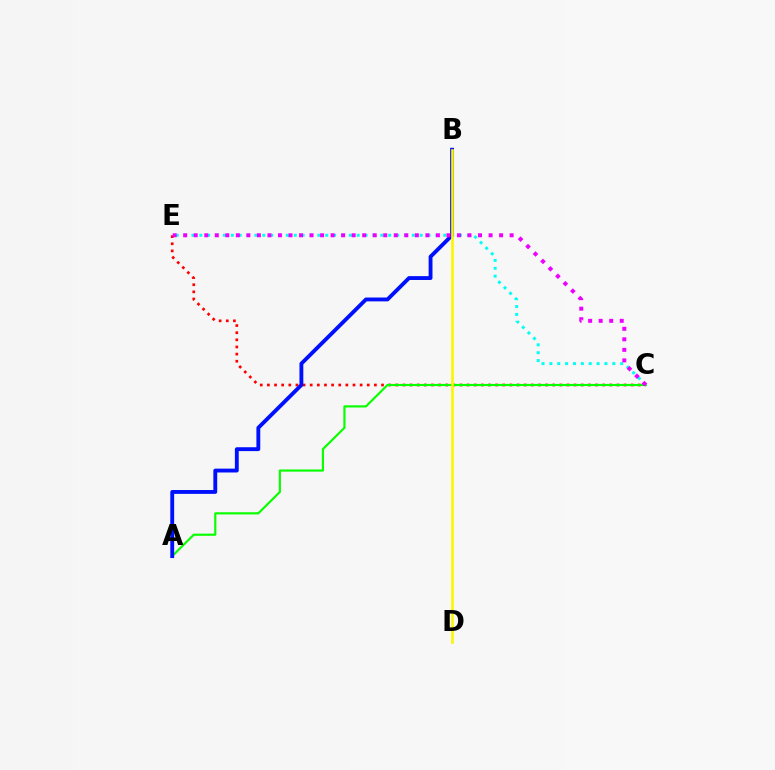{('C', 'E'): [{'color': '#ff0000', 'line_style': 'dotted', 'thickness': 1.94}, {'color': '#00fff6', 'line_style': 'dotted', 'thickness': 2.14}, {'color': '#ee00ff', 'line_style': 'dotted', 'thickness': 2.86}], ('A', 'C'): [{'color': '#08ff00', 'line_style': 'solid', 'thickness': 1.56}], ('A', 'B'): [{'color': '#0010ff', 'line_style': 'solid', 'thickness': 2.78}], ('B', 'D'): [{'color': '#fcf500', 'line_style': 'solid', 'thickness': 1.89}]}